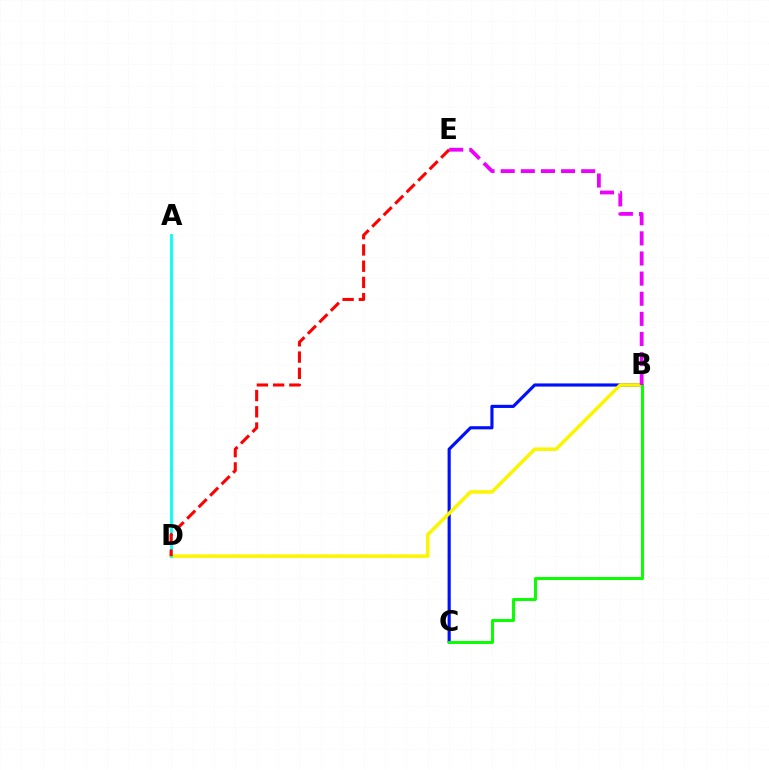{('B', 'C'): [{'color': '#0010ff', 'line_style': 'solid', 'thickness': 2.27}, {'color': '#08ff00', 'line_style': 'solid', 'thickness': 2.13}], ('B', 'D'): [{'color': '#fcf500', 'line_style': 'solid', 'thickness': 2.52}], ('A', 'D'): [{'color': '#00fff6', 'line_style': 'solid', 'thickness': 1.97}], ('D', 'E'): [{'color': '#ff0000', 'line_style': 'dashed', 'thickness': 2.21}], ('B', 'E'): [{'color': '#ee00ff', 'line_style': 'dashed', 'thickness': 2.73}]}